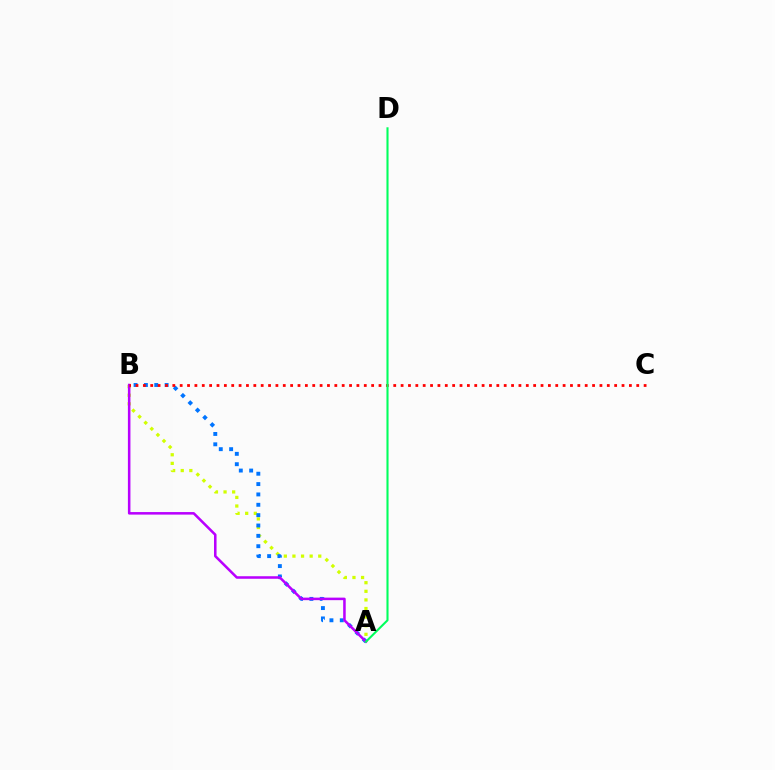{('A', 'B'): [{'color': '#d1ff00', 'line_style': 'dotted', 'thickness': 2.34}, {'color': '#0074ff', 'line_style': 'dotted', 'thickness': 2.81}, {'color': '#b900ff', 'line_style': 'solid', 'thickness': 1.83}], ('B', 'C'): [{'color': '#ff0000', 'line_style': 'dotted', 'thickness': 2.0}], ('A', 'D'): [{'color': '#00ff5c', 'line_style': 'solid', 'thickness': 1.5}]}